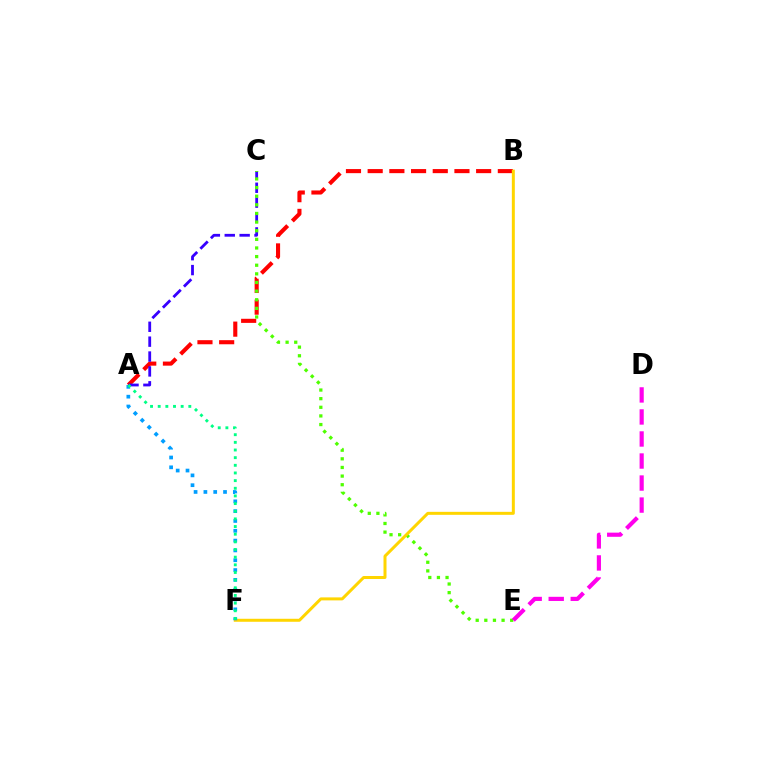{('A', 'B'): [{'color': '#ff0000', 'line_style': 'dashed', 'thickness': 2.95}], ('A', 'C'): [{'color': '#3700ff', 'line_style': 'dashed', 'thickness': 2.02}], ('C', 'E'): [{'color': '#4fff00', 'line_style': 'dotted', 'thickness': 2.34}], ('B', 'F'): [{'color': '#ffd500', 'line_style': 'solid', 'thickness': 2.16}], ('A', 'F'): [{'color': '#009eff', 'line_style': 'dotted', 'thickness': 2.67}, {'color': '#00ff86', 'line_style': 'dotted', 'thickness': 2.08}], ('D', 'E'): [{'color': '#ff00ed', 'line_style': 'dashed', 'thickness': 2.99}]}